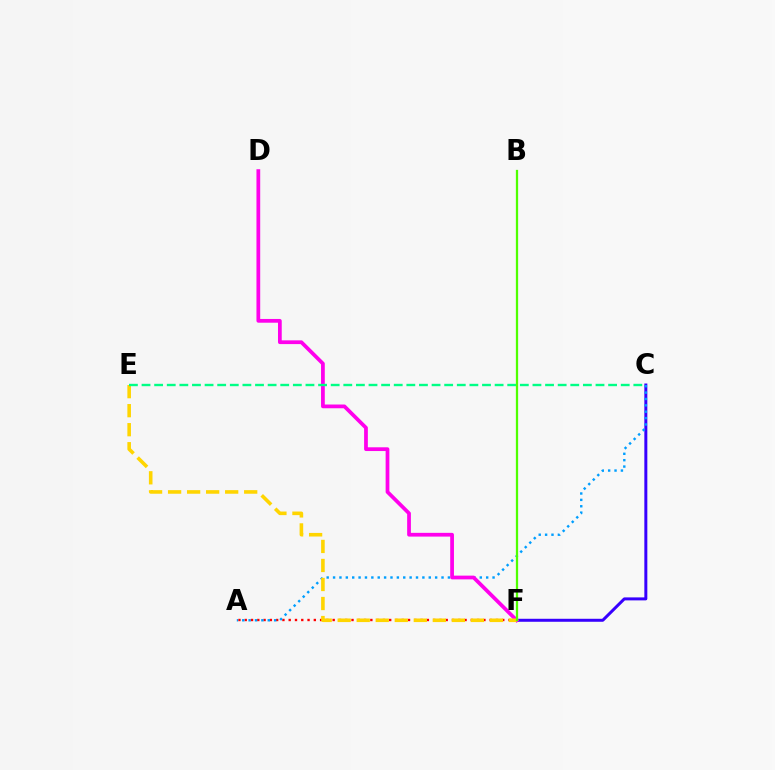{('A', 'F'): [{'color': '#ff0000', 'line_style': 'dotted', 'thickness': 1.71}], ('C', 'F'): [{'color': '#3700ff', 'line_style': 'solid', 'thickness': 2.15}], ('A', 'C'): [{'color': '#009eff', 'line_style': 'dotted', 'thickness': 1.73}], ('D', 'F'): [{'color': '#ff00ed', 'line_style': 'solid', 'thickness': 2.7}], ('E', 'F'): [{'color': '#ffd500', 'line_style': 'dashed', 'thickness': 2.58}], ('C', 'E'): [{'color': '#00ff86', 'line_style': 'dashed', 'thickness': 1.71}], ('B', 'F'): [{'color': '#4fff00', 'line_style': 'solid', 'thickness': 1.63}]}